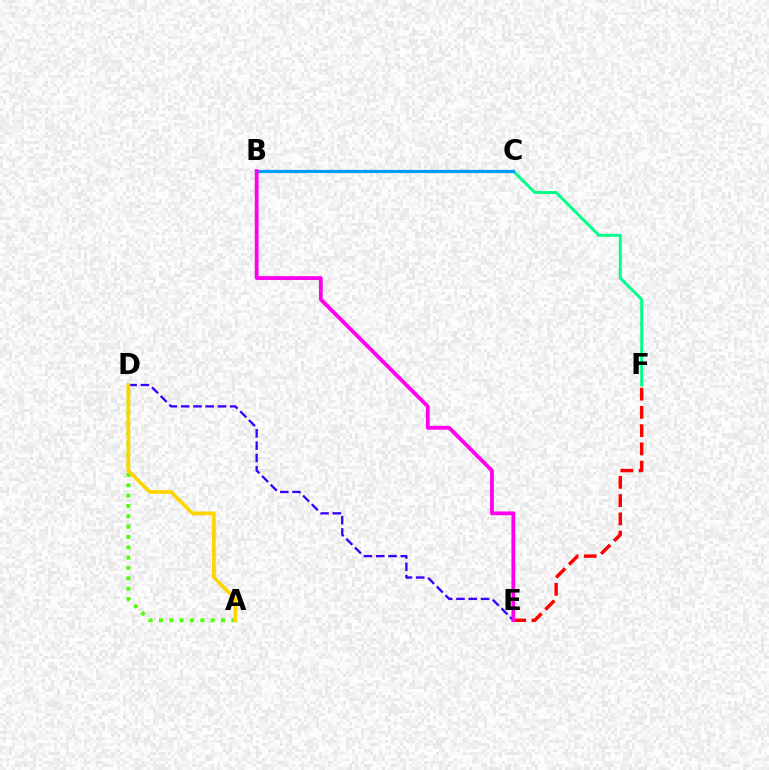{('C', 'F'): [{'color': '#00ff86', 'line_style': 'solid', 'thickness': 2.09}], ('A', 'D'): [{'color': '#4fff00', 'line_style': 'dotted', 'thickness': 2.81}, {'color': '#ffd500', 'line_style': 'solid', 'thickness': 2.64}], ('D', 'E'): [{'color': '#3700ff', 'line_style': 'dashed', 'thickness': 1.67}], ('B', 'C'): [{'color': '#009eff', 'line_style': 'solid', 'thickness': 2.31}], ('E', 'F'): [{'color': '#ff0000', 'line_style': 'dashed', 'thickness': 2.48}], ('B', 'E'): [{'color': '#ff00ed', 'line_style': 'solid', 'thickness': 2.74}]}